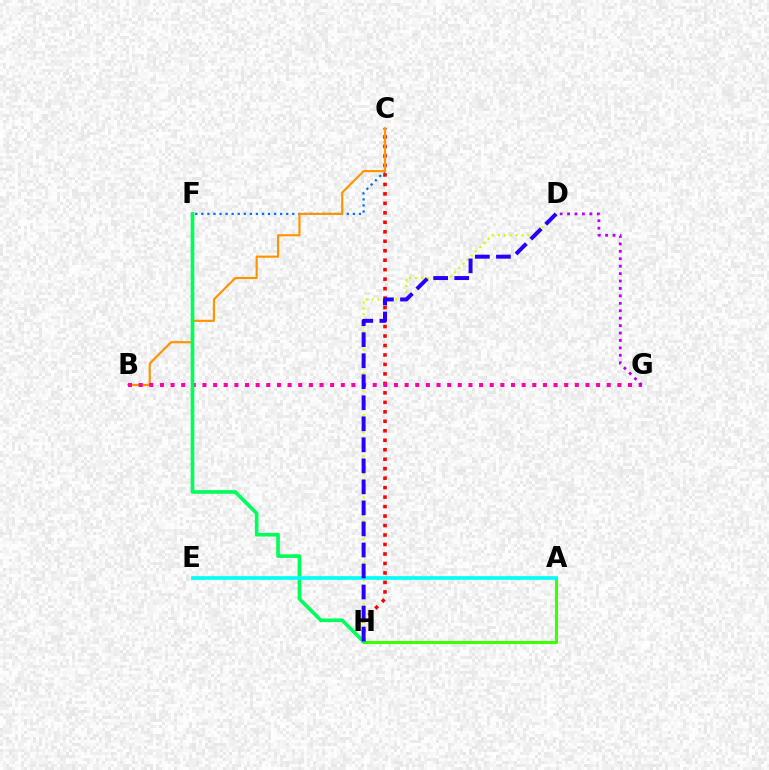{('C', 'H'): [{'color': '#ff0000', 'line_style': 'dotted', 'thickness': 2.57}], ('C', 'F'): [{'color': '#0074ff', 'line_style': 'dotted', 'thickness': 1.65}], ('B', 'C'): [{'color': '#ff9400', 'line_style': 'solid', 'thickness': 1.56}], ('A', 'H'): [{'color': '#3dff00', 'line_style': 'solid', 'thickness': 2.23}], ('B', 'G'): [{'color': '#ff00ac', 'line_style': 'dotted', 'thickness': 2.89}], ('D', 'H'): [{'color': '#d1ff00', 'line_style': 'dotted', 'thickness': 1.61}, {'color': '#2500ff', 'line_style': 'dashed', 'thickness': 2.86}], ('F', 'H'): [{'color': '#00ff5c', 'line_style': 'solid', 'thickness': 2.63}], ('A', 'E'): [{'color': '#00fff6', 'line_style': 'solid', 'thickness': 2.65}], ('D', 'G'): [{'color': '#b900ff', 'line_style': 'dotted', 'thickness': 2.02}]}